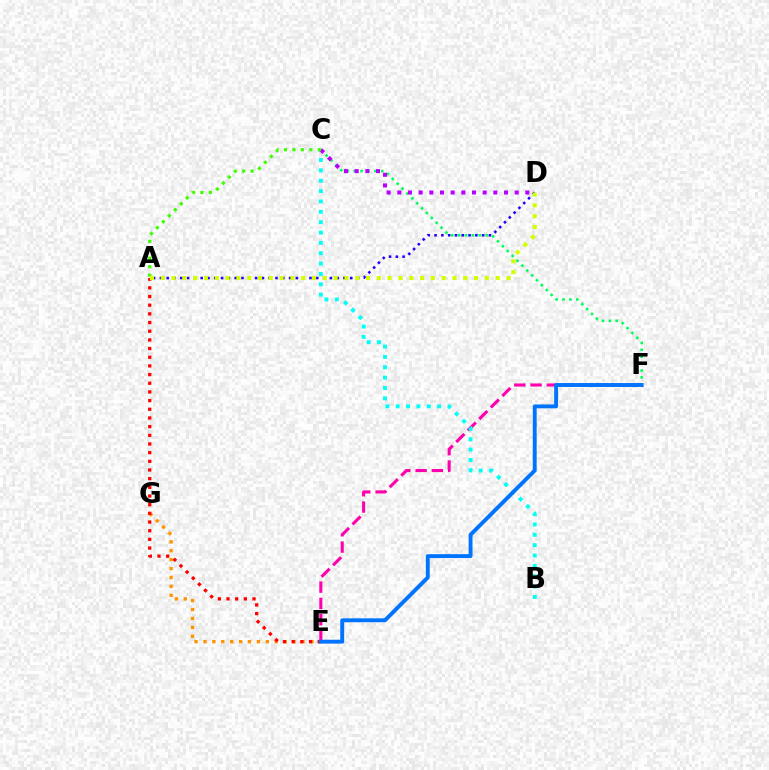{('E', 'G'): [{'color': '#ff9400', 'line_style': 'dotted', 'thickness': 2.42}], ('E', 'F'): [{'color': '#ff00ac', 'line_style': 'dashed', 'thickness': 2.21}, {'color': '#0074ff', 'line_style': 'solid', 'thickness': 2.8}], ('A', 'E'): [{'color': '#ff0000', 'line_style': 'dotted', 'thickness': 2.36}], ('C', 'F'): [{'color': '#00ff5c', 'line_style': 'dotted', 'thickness': 1.87}], ('B', 'C'): [{'color': '#00fff6', 'line_style': 'dotted', 'thickness': 2.81}], ('C', 'D'): [{'color': '#b900ff', 'line_style': 'dotted', 'thickness': 2.9}], ('A', 'C'): [{'color': '#3dff00', 'line_style': 'dotted', 'thickness': 2.29}], ('A', 'D'): [{'color': '#2500ff', 'line_style': 'dotted', 'thickness': 1.85}, {'color': '#d1ff00', 'line_style': 'dotted', 'thickness': 2.94}]}